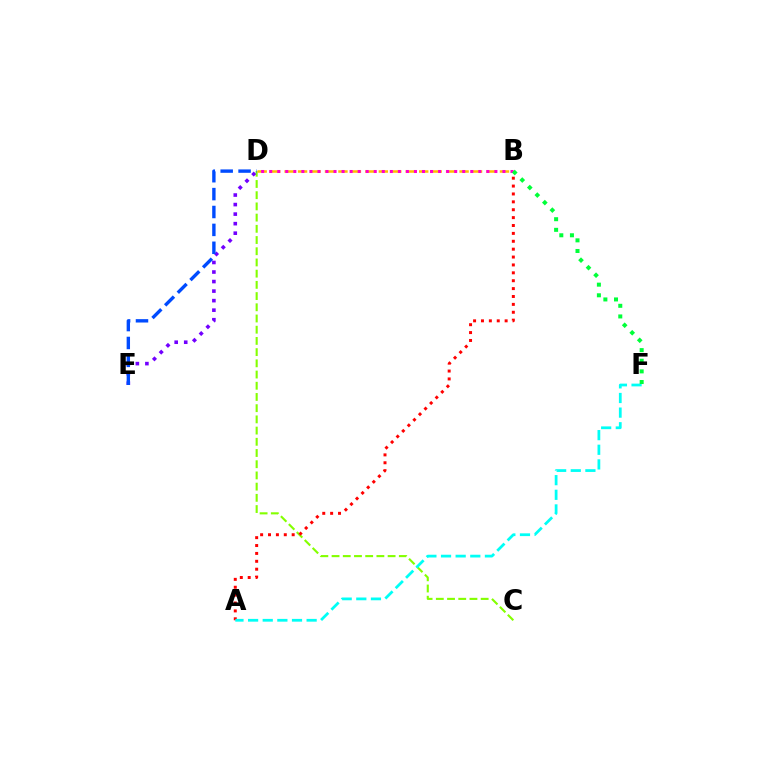{('C', 'D'): [{'color': '#84ff00', 'line_style': 'dashed', 'thickness': 1.52}], ('D', 'E'): [{'color': '#7200ff', 'line_style': 'dotted', 'thickness': 2.59}, {'color': '#004bff', 'line_style': 'dashed', 'thickness': 2.43}], ('A', 'B'): [{'color': '#ff0000', 'line_style': 'dotted', 'thickness': 2.14}], ('B', 'D'): [{'color': '#ffbd00', 'line_style': 'dashed', 'thickness': 1.83}, {'color': '#ff00cf', 'line_style': 'dotted', 'thickness': 2.19}], ('A', 'F'): [{'color': '#00fff6', 'line_style': 'dashed', 'thickness': 1.99}], ('B', 'F'): [{'color': '#00ff39', 'line_style': 'dotted', 'thickness': 2.89}]}